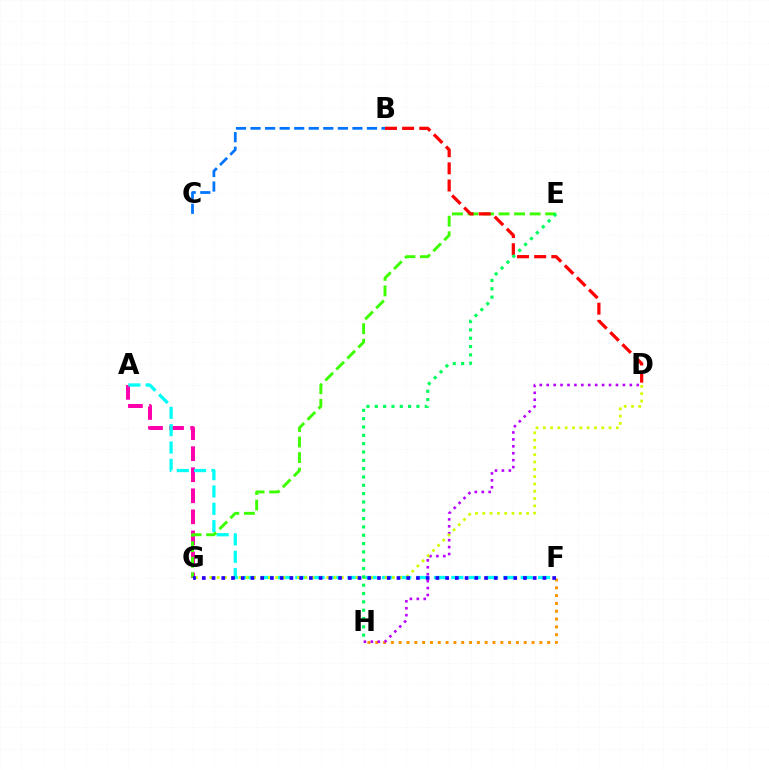{('A', 'G'): [{'color': '#ff00ac', 'line_style': 'dashed', 'thickness': 2.86}], ('F', 'H'): [{'color': '#ff9400', 'line_style': 'dotted', 'thickness': 2.12}], ('A', 'F'): [{'color': '#00fff6', 'line_style': 'dashed', 'thickness': 2.36}], ('B', 'C'): [{'color': '#0074ff', 'line_style': 'dashed', 'thickness': 1.98}], ('D', 'H'): [{'color': '#b900ff', 'line_style': 'dotted', 'thickness': 1.88}], ('E', 'G'): [{'color': '#3dff00', 'line_style': 'dashed', 'thickness': 2.11}], ('D', 'G'): [{'color': '#d1ff00', 'line_style': 'dotted', 'thickness': 1.98}], ('B', 'D'): [{'color': '#ff0000', 'line_style': 'dashed', 'thickness': 2.33}], ('F', 'G'): [{'color': '#2500ff', 'line_style': 'dotted', 'thickness': 2.64}], ('E', 'H'): [{'color': '#00ff5c', 'line_style': 'dotted', 'thickness': 2.26}]}